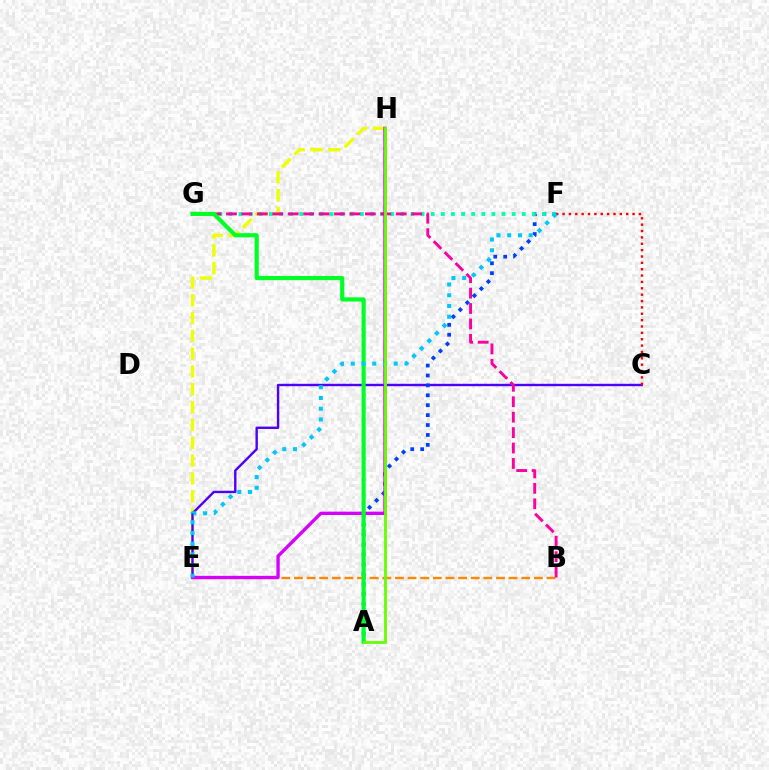{('E', 'H'): [{'color': '#eeff00', 'line_style': 'dashed', 'thickness': 2.42}, {'color': '#d600ff', 'line_style': 'solid', 'thickness': 2.4}], ('B', 'E'): [{'color': '#ff8800', 'line_style': 'dashed', 'thickness': 1.72}], ('C', 'E'): [{'color': '#4f00ff', 'line_style': 'solid', 'thickness': 1.73}], ('A', 'F'): [{'color': '#003fff', 'line_style': 'dotted', 'thickness': 2.69}], ('F', 'G'): [{'color': '#00ffaf', 'line_style': 'dotted', 'thickness': 2.75}], ('C', 'F'): [{'color': '#ff0000', 'line_style': 'dotted', 'thickness': 1.73}], ('B', 'G'): [{'color': '#ff00a0', 'line_style': 'dashed', 'thickness': 2.1}], ('A', 'G'): [{'color': '#00ff27', 'line_style': 'solid', 'thickness': 2.99}], ('E', 'F'): [{'color': '#00c7ff', 'line_style': 'dotted', 'thickness': 2.92}], ('A', 'H'): [{'color': '#66ff00', 'line_style': 'solid', 'thickness': 2.03}]}